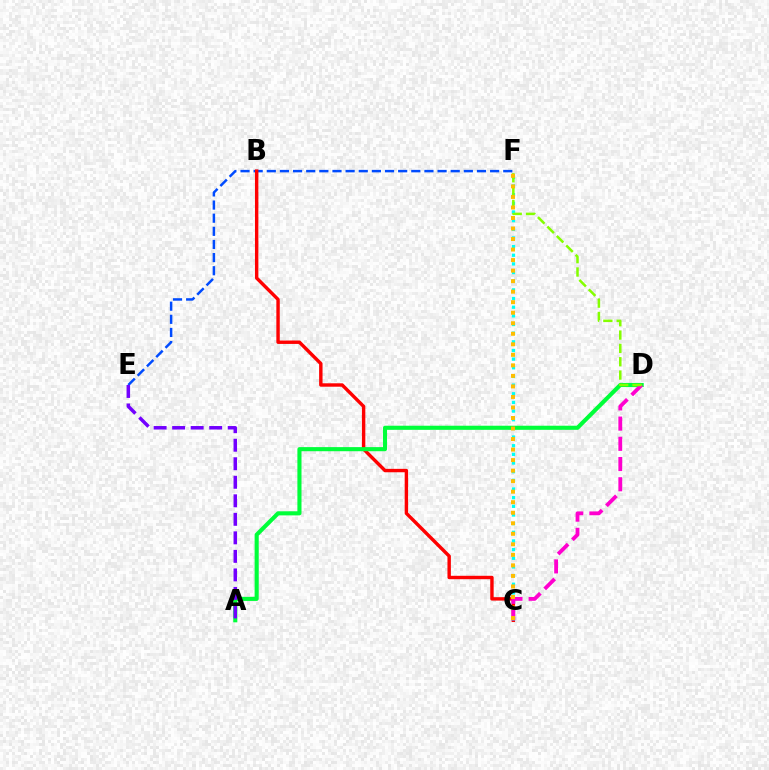{('E', 'F'): [{'color': '#004bff', 'line_style': 'dashed', 'thickness': 1.78}], ('B', 'C'): [{'color': '#ff0000', 'line_style': 'solid', 'thickness': 2.46}], ('C', 'F'): [{'color': '#00fff6', 'line_style': 'dotted', 'thickness': 2.35}, {'color': '#ffbd00', 'line_style': 'dotted', 'thickness': 2.86}], ('A', 'D'): [{'color': '#00ff39', 'line_style': 'solid', 'thickness': 2.95}], ('A', 'E'): [{'color': '#7200ff', 'line_style': 'dashed', 'thickness': 2.52}], ('C', 'D'): [{'color': '#ff00cf', 'line_style': 'dashed', 'thickness': 2.75}], ('D', 'F'): [{'color': '#84ff00', 'line_style': 'dashed', 'thickness': 1.81}]}